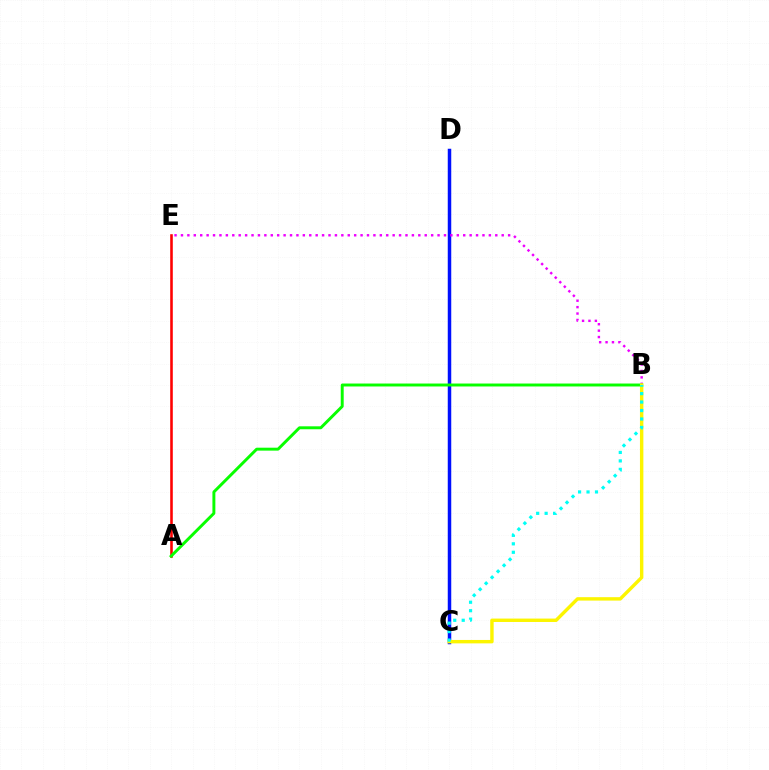{('C', 'D'): [{'color': '#0010ff', 'line_style': 'solid', 'thickness': 2.51}], ('B', 'E'): [{'color': '#ee00ff', 'line_style': 'dotted', 'thickness': 1.74}], ('A', 'E'): [{'color': '#ff0000', 'line_style': 'solid', 'thickness': 1.86}], ('A', 'B'): [{'color': '#08ff00', 'line_style': 'solid', 'thickness': 2.12}], ('B', 'C'): [{'color': '#fcf500', 'line_style': 'solid', 'thickness': 2.45}, {'color': '#00fff6', 'line_style': 'dotted', 'thickness': 2.3}]}